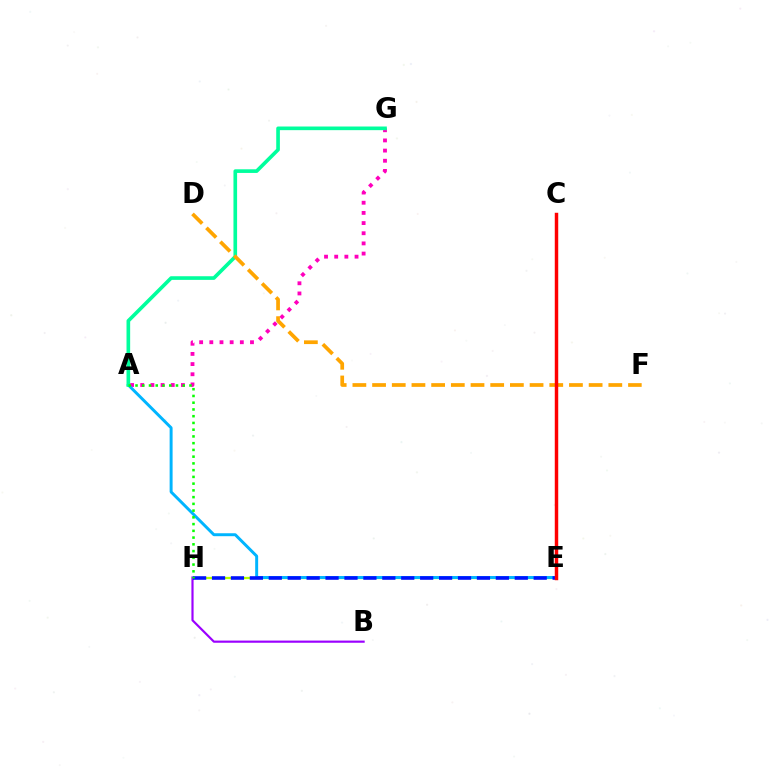{('E', 'H'): [{'color': '#b3ff00', 'line_style': 'solid', 'thickness': 1.64}, {'color': '#0010ff', 'line_style': 'dashed', 'thickness': 2.57}], ('B', 'H'): [{'color': '#9b00ff', 'line_style': 'solid', 'thickness': 1.56}], ('A', 'G'): [{'color': '#ff00bd', 'line_style': 'dotted', 'thickness': 2.76}, {'color': '#00ff9d', 'line_style': 'solid', 'thickness': 2.62}], ('A', 'E'): [{'color': '#00b5ff', 'line_style': 'solid', 'thickness': 2.13}], ('D', 'F'): [{'color': '#ffa500', 'line_style': 'dashed', 'thickness': 2.67}], ('C', 'E'): [{'color': '#ff0000', 'line_style': 'solid', 'thickness': 2.48}], ('A', 'H'): [{'color': '#08ff00', 'line_style': 'dotted', 'thickness': 1.83}]}